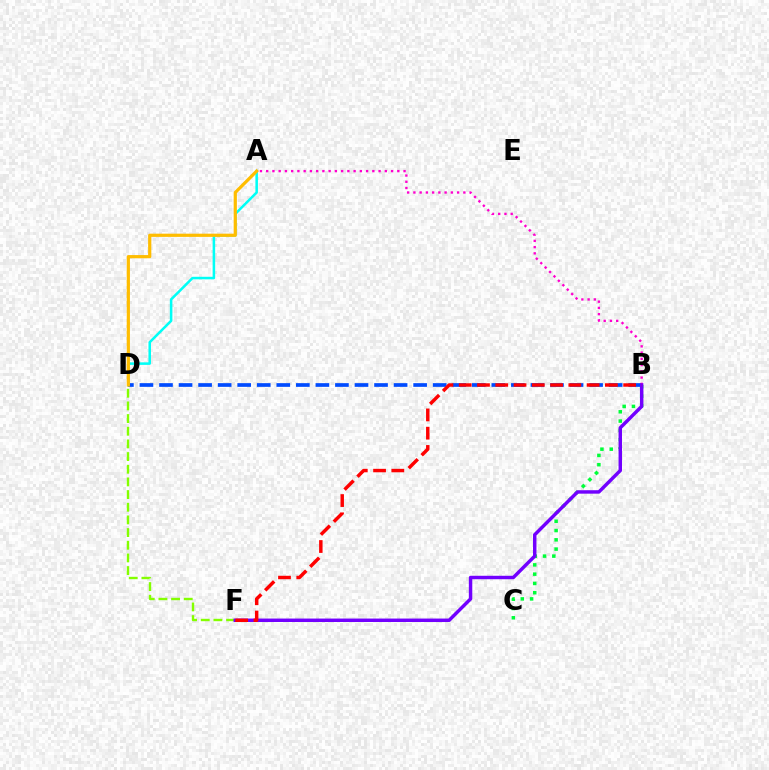{('D', 'F'): [{'color': '#84ff00', 'line_style': 'dashed', 'thickness': 1.72}], ('B', 'C'): [{'color': '#00ff39', 'line_style': 'dotted', 'thickness': 2.52}], ('B', 'D'): [{'color': '#004bff', 'line_style': 'dashed', 'thickness': 2.66}], ('A', 'D'): [{'color': '#00fff6', 'line_style': 'solid', 'thickness': 1.83}, {'color': '#ffbd00', 'line_style': 'solid', 'thickness': 2.31}], ('A', 'B'): [{'color': '#ff00cf', 'line_style': 'dotted', 'thickness': 1.7}], ('B', 'F'): [{'color': '#7200ff', 'line_style': 'solid', 'thickness': 2.48}, {'color': '#ff0000', 'line_style': 'dashed', 'thickness': 2.48}]}